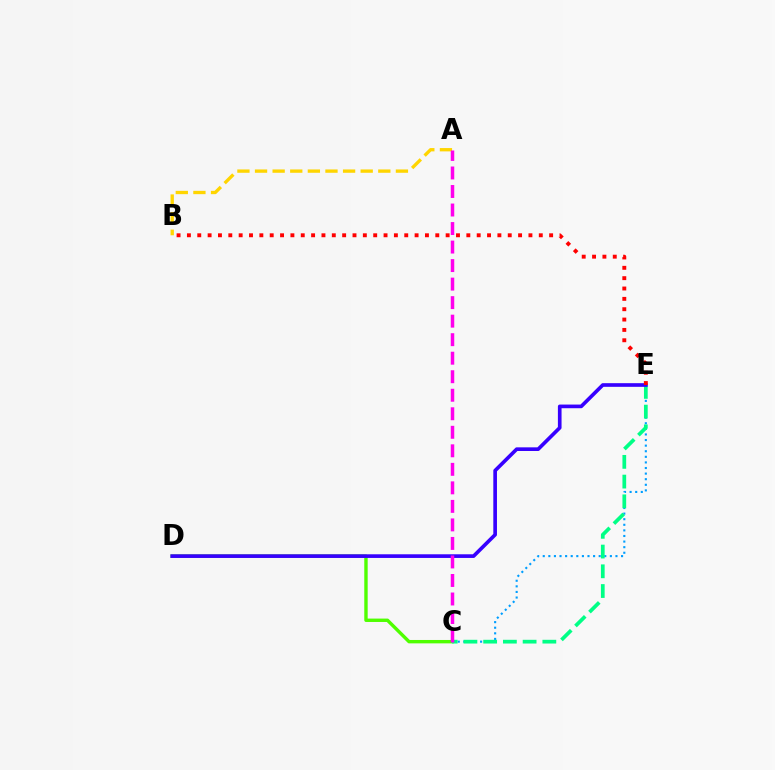{('A', 'B'): [{'color': '#ffd500', 'line_style': 'dashed', 'thickness': 2.39}], ('C', 'D'): [{'color': '#4fff00', 'line_style': 'solid', 'thickness': 2.44}], ('C', 'E'): [{'color': '#009eff', 'line_style': 'dotted', 'thickness': 1.52}, {'color': '#00ff86', 'line_style': 'dashed', 'thickness': 2.68}], ('D', 'E'): [{'color': '#3700ff', 'line_style': 'solid', 'thickness': 2.63}], ('B', 'E'): [{'color': '#ff0000', 'line_style': 'dotted', 'thickness': 2.81}], ('A', 'C'): [{'color': '#ff00ed', 'line_style': 'dashed', 'thickness': 2.52}]}